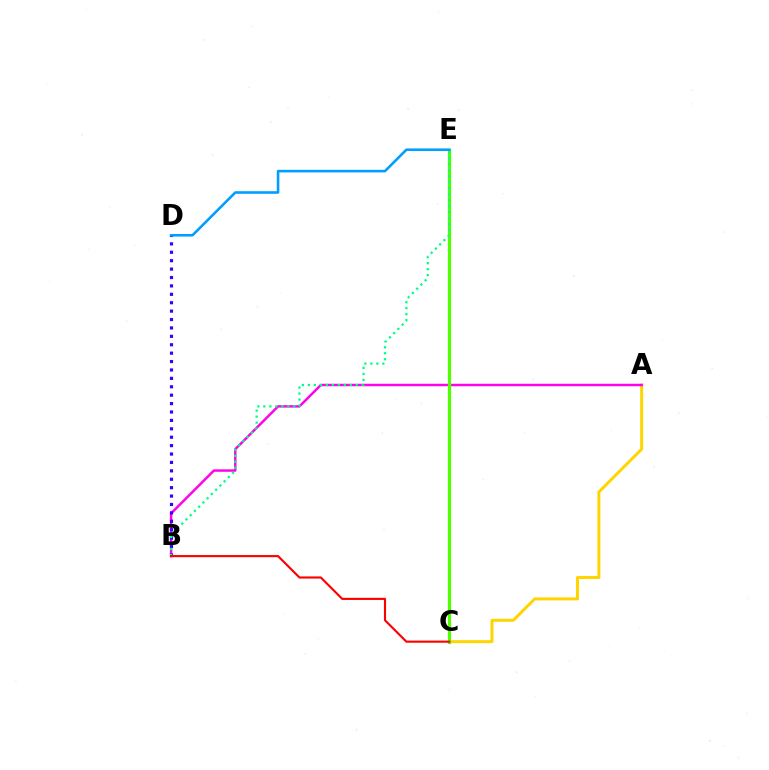{('A', 'C'): [{'color': '#ffd500', 'line_style': 'solid', 'thickness': 2.14}], ('A', 'B'): [{'color': '#ff00ed', 'line_style': 'solid', 'thickness': 1.77}], ('B', 'D'): [{'color': '#3700ff', 'line_style': 'dotted', 'thickness': 2.28}], ('C', 'E'): [{'color': '#4fff00', 'line_style': 'solid', 'thickness': 2.32}], ('B', 'E'): [{'color': '#00ff86', 'line_style': 'dotted', 'thickness': 1.63}], ('D', 'E'): [{'color': '#009eff', 'line_style': 'solid', 'thickness': 1.87}], ('B', 'C'): [{'color': '#ff0000', 'line_style': 'solid', 'thickness': 1.53}]}